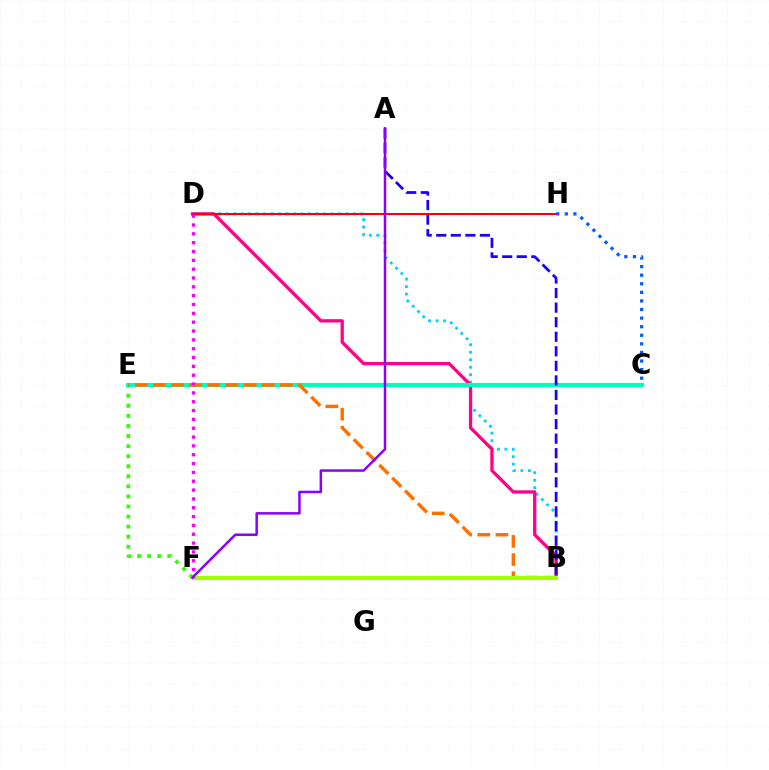{('E', 'F'): [{'color': '#31ff00', 'line_style': 'dotted', 'thickness': 2.73}], ('B', 'D'): [{'color': '#00d3ff', 'line_style': 'dotted', 'thickness': 2.03}, {'color': '#ff0088', 'line_style': 'solid', 'thickness': 2.36}], ('C', 'E'): [{'color': '#ffe600', 'line_style': 'dashed', 'thickness': 2.61}, {'color': '#00ffbb', 'line_style': 'solid', 'thickness': 2.95}], ('B', 'F'): [{'color': '#00ff45', 'line_style': 'solid', 'thickness': 1.54}, {'color': '#a2ff00', 'line_style': 'solid', 'thickness': 2.92}], ('A', 'B'): [{'color': '#1900ff', 'line_style': 'dashed', 'thickness': 1.98}], ('B', 'E'): [{'color': '#ff7000', 'line_style': 'dashed', 'thickness': 2.46}], ('D', 'H'): [{'color': '#ff0000', 'line_style': 'solid', 'thickness': 1.5}], ('D', 'F'): [{'color': '#fa00f9', 'line_style': 'dotted', 'thickness': 2.4}], ('A', 'F'): [{'color': '#8a00ff', 'line_style': 'solid', 'thickness': 1.79}], ('C', 'H'): [{'color': '#005dff', 'line_style': 'dotted', 'thickness': 2.33}]}